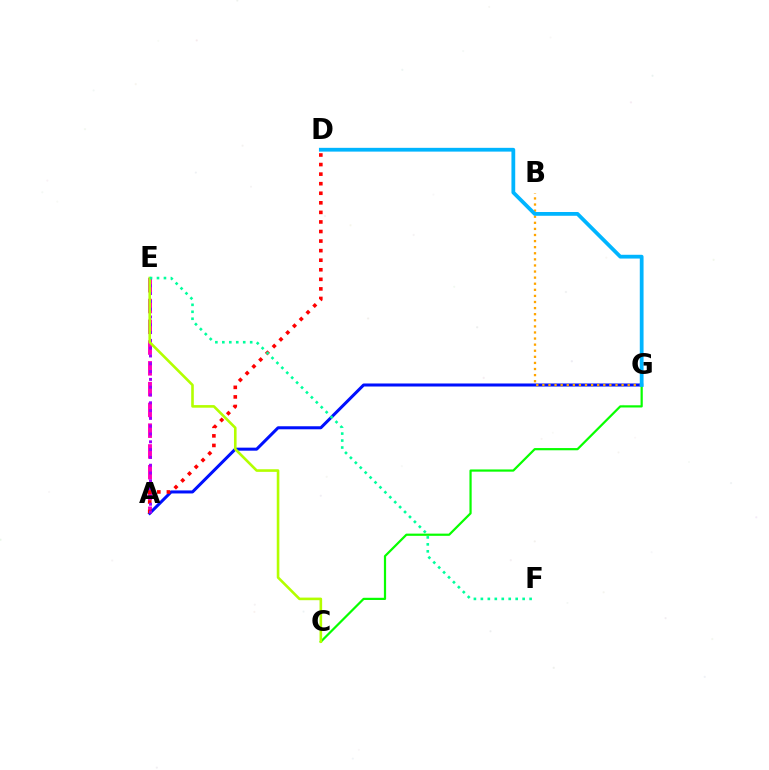{('A', 'E'): [{'color': '#ff00bd', 'line_style': 'dashed', 'thickness': 2.82}, {'color': '#9b00ff', 'line_style': 'dotted', 'thickness': 2.12}], ('A', 'G'): [{'color': '#0010ff', 'line_style': 'solid', 'thickness': 2.18}], ('A', 'D'): [{'color': '#ff0000', 'line_style': 'dotted', 'thickness': 2.6}], ('C', 'G'): [{'color': '#08ff00', 'line_style': 'solid', 'thickness': 1.59}], ('C', 'E'): [{'color': '#b3ff00', 'line_style': 'solid', 'thickness': 1.88}], ('E', 'F'): [{'color': '#00ff9d', 'line_style': 'dotted', 'thickness': 1.89}], ('B', 'G'): [{'color': '#ffa500', 'line_style': 'dotted', 'thickness': 1.66}], ('D', 'G'): [{'color': '#00b5ff', 'line_style': 'solid', 'thickness': 2.72}]}